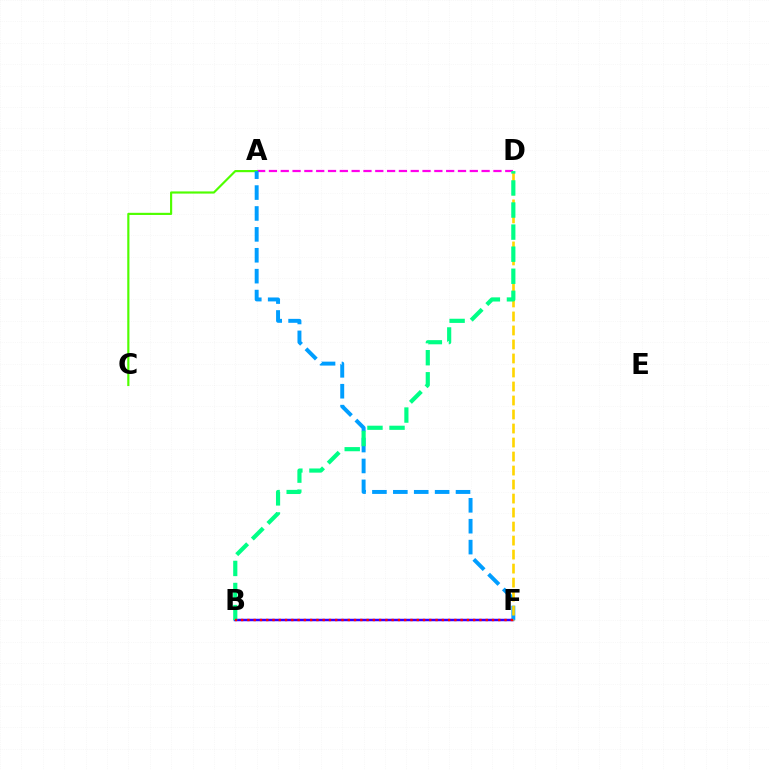{('A', 'D'): [{'color': '#ff00ed', 'line_style': 'dashed', 'thickness': 1.61}], ('A', 'C'): [{'color': '#4fff00', 'line_style': 'solid', 'thickness': 1.56}], ('B', 'F'): [{'color': '#3700ff', 'line_style': 'solid', 'thickness': 1.78}, {'color': '#ff0000', 'line_style': 'dotted', 'thickness': 1.7}], ('A', 'F'): [{'color': '#009eff', 'line_style': 'dashed', 'thickness': 2.84}], ('D', 'F'): [{'color': '#ffd500', 'line_style': 'dashed', 'thickness': 1.9}], ('B', 'D'): [{'color': '#00ff86', 'line_style': 'dashed', 'thickness': 3.0}]}